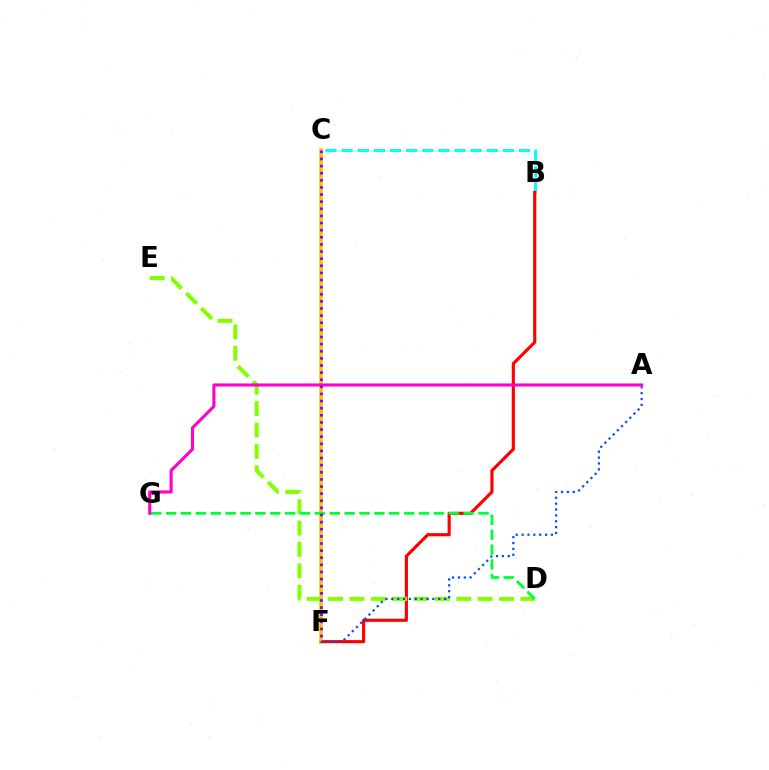{('B', 'C'): [{'color': '#00fff6', 'line_style': 'dashed', 'thickness': 2.19}], ('B', 'F'): [{'color': '#ff0000', 'line_style': 'solid', 'thickness': 2.26}], ('C', 'F'): [{'color': '#ffbd00', 'line_style': 'solid', 'thickness': 2.54}, {'color': '#7200ff', 'line_style': 'dotted', 'thickness': 1.93}], ('D', 'E'): [{'color': '#84ff00', 'line_style': 'dashed', 'thickness': 2.9}], ('D', 'G'): [{'color': '#00ff39', 'line_style': 'dashed', 'thickness': 2.02}], ('A', 'F'): [{'color': '#004bff', 'line_style': 'dotted', 'thickness': 1.59}], ('A', 'G'): [{'color': '#ff00cf', 'line_style': 'solid', 'thickness': 2.23}]}